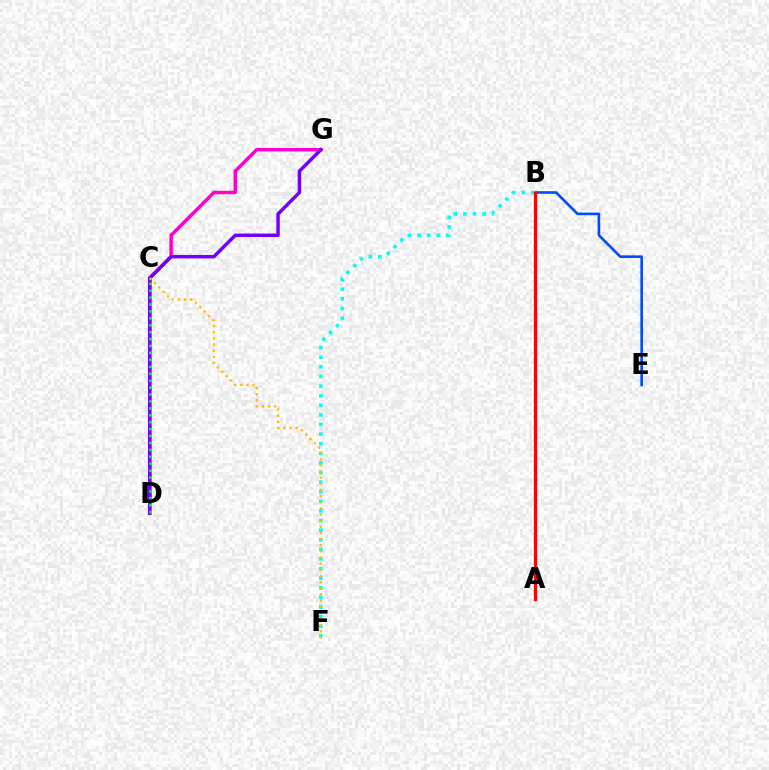{('B', 'E'): [{'color': '#004bff', 'line_style': 'solid', 'thickness': 1.89}], ('C', 'D'): [{'color': '#84ff00', 'line_style': 'dotted', 'thickness': 2.67}, {'color': '#00ff39', 'line_style': 'dotted', 'thickness': 1.88}], ('B', 'F'): [{'color': '#00fff6', 'line_style': 'dotted', 'thickness': 2.61}], ('D', 'G'): [{'color': '#ff00cf', 'line_style': 'solid', 'thickness': 2.5}, {'color': '#7200ff', 'line_style': 'solid', 'thickness': 2.5}], ('A', 'B'): [{'color': '#ff0000', 'line_style': 'solid', 'thickness': 2.32}], ('C', 'F'): [{'color': '#ffbd00', 'line_style': 'dotted', 'thickness': 1.67}]}